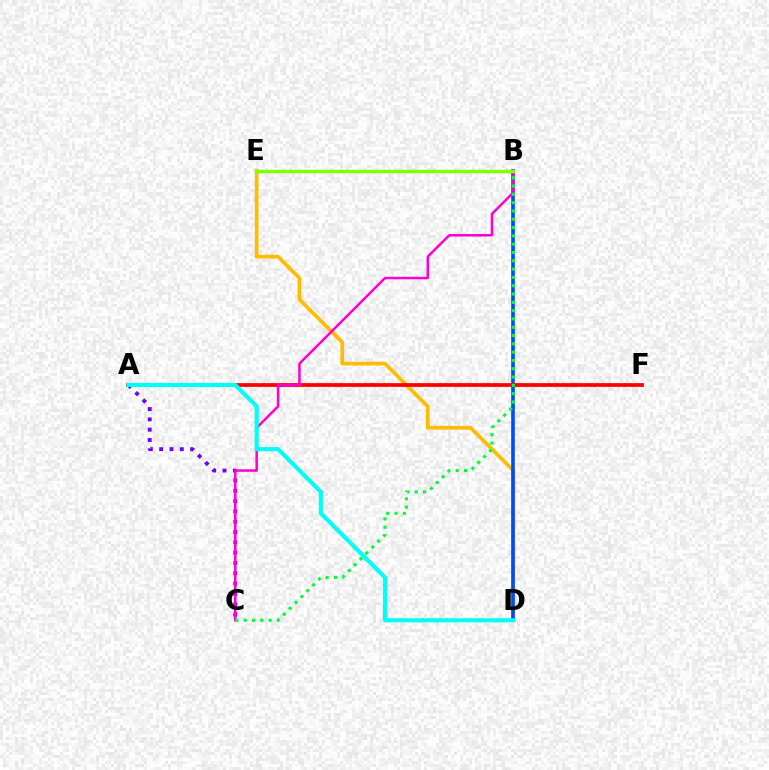{('D', 'E'): [{'color': '#ffbd00', 'line_style': 'solid', 'thickness': 2.67}], ('B', 'D'): [{'color': '#004bff', 'line_style': 'solid', 'thickness': 2.6}], ('A', 'F'): [{'color': '#ff0000', 'line_style': 'solid', 'thickness': 2.7}], ('A', 'C'): [{'color': '#7200ff', 'line_style': 'dotted', 'thickness': 2.8}], ('B', 'C'): [{'color': '#ff00cf', 'line_style': 'solid', 'thickness': 1.8}, {'color': '#00ff39', 'line_style': 'dotted', 'thickness': 2.26}], ('A', 'D'): [{'color': '#00fff6', 'line_style': 'solid', 'thickness': 2.96}], ('B', 'E'): [{'color': '#84ff00', 'line_style': 'solid', 'thickness': 2.46}]}